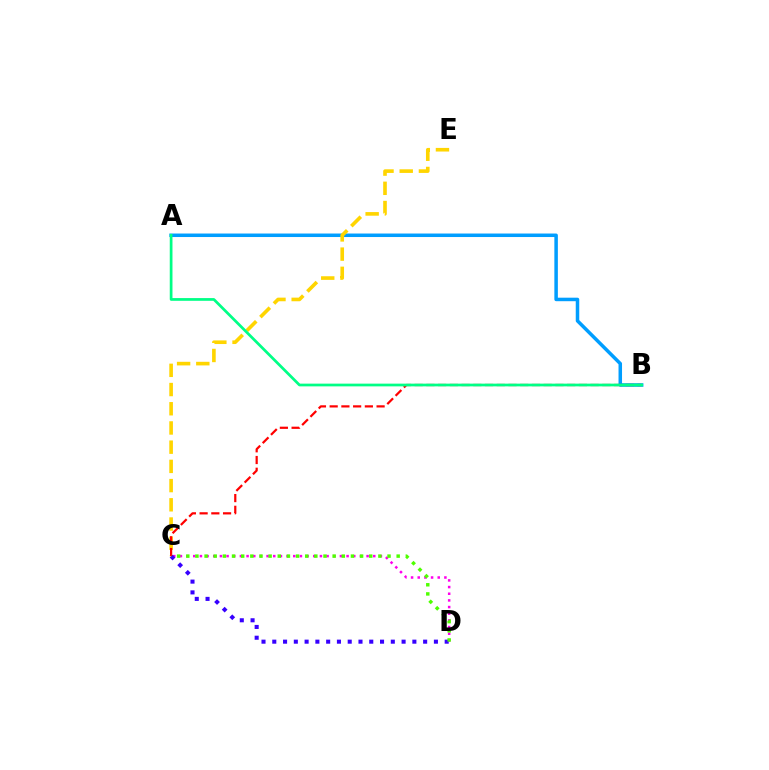{('A', 'B'): [{'color': '#009eff', 'line_style': 'solid', 'thickness': 2.52}, {'color': '#00ff86', 'line_style': 'solid', 'thickness': 1.96}], ('C', 'D'): [{'color': '#ff00ed', 'line_style': 'dotted', 'thickness': 1.81}, {'color': '#3700ff', 'line_style': 'dotted', 'thickness': 2.93}, {'color': '#4fff00', 'line_style': 'dotted', 'thickness': 2.49}], ('C', 'E'): [{'color': '#ffd500', 'line_style': 'dashed', 'thickness': 2.61}], ('B', 'C'): [{'color': '#ff0000', 'line_style': 'dashed', 'thickness': 1.59}]}